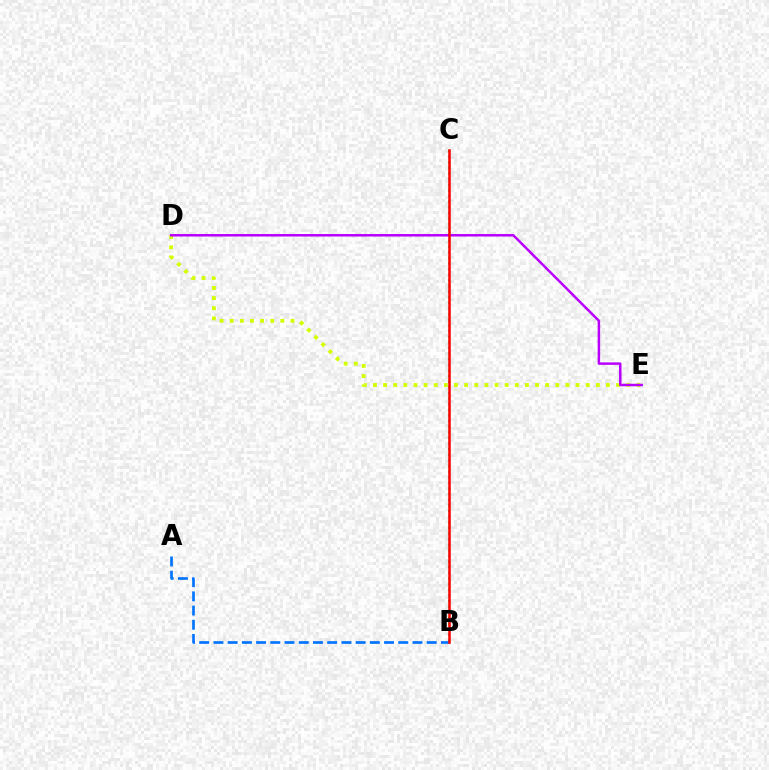{('D', 'E'): [{'color': '#d1ff00', 'line_style': 'dotted', 'thickness': 2.75}, {'color': '#b900ff', 'line_style': 'solid', 'thickness': 1.79}], ('B', 'C'): [{'color': '#00ff5c', 'line_style': 'dotted', 'thickness': 1.53}, {'color': '#ff0000', 'line_style': 'solid', 'thickness': 1.82}], ('A', 'B'): [{'color': '#0074ff', 'line_style': 'dashed', 'thickness': 1.93}]}